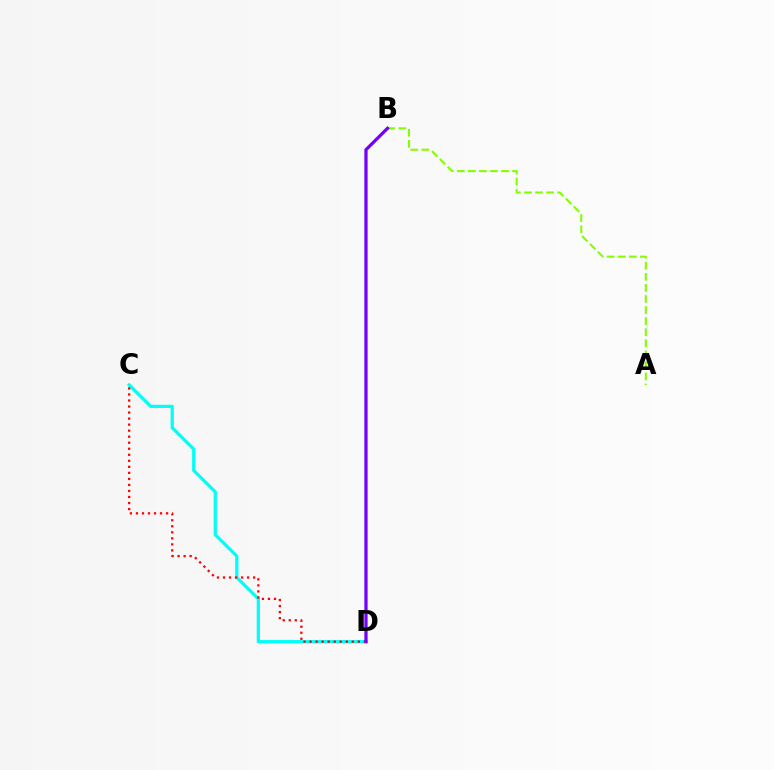{('C', 'D'): [{'color': '#00fff6', 'line_style': 'solid', 'thickness': 2.34}, {'color': '#ff0000', 'line_style': 'dotted', 'thickness': 1.64}], ('A', 'B'): [{'color': '#84ff00', 'line_style': 'dashed', 'thickness': 1.5}], ('B', 'D'): [{'color': '#7200ff', 'line_style': 'solid', 'thickness': 2.34}]}